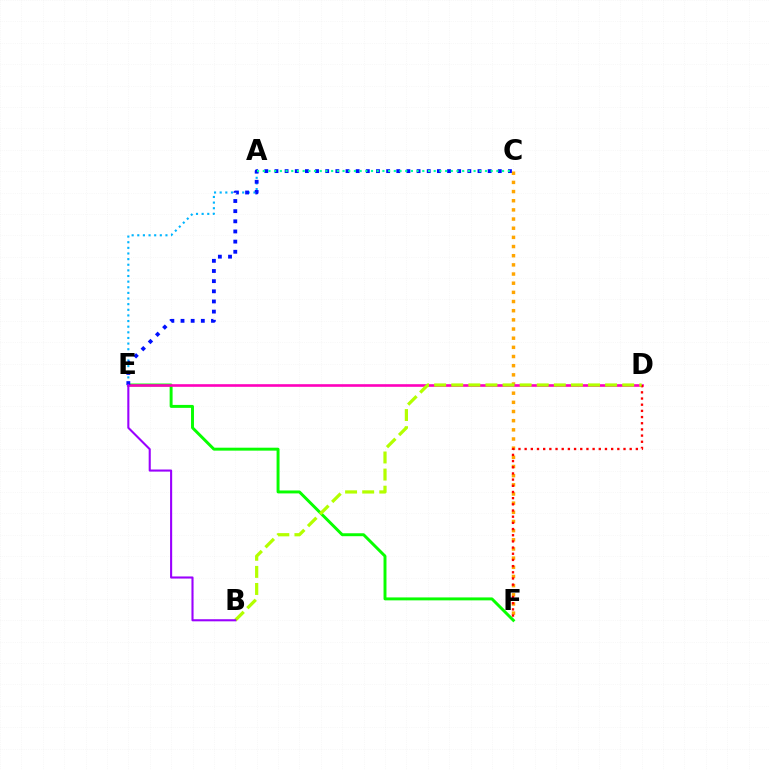{('C', 'F'): [{'color': '#ffa500', 'line_style': 'dotted', 'thickness': 2.49}], ('E', 'F'): [{'color': '#08ff00', 'line_style': 'solid', 'thickness': 2.12}], ('A', 'E'): [{'color': '#00b5ff', 'line_style': 'dotted', 'thickness': 1.53}], ('D', 'E'): [{'color': '#ff00bd', 'line_style': 'solid', 'thickness': 1.89}], ('C', 'E'): [{'color': '#0010ff', 'line_style': 'dotted', 'thickness': 2.76}], ('D', 'F'): [{'color': '#ff0000', 'line_style': 'dotted', 'thickness': 1.68}], ('B', 'D'): [{'color': '#b3ff00', 'line_style': 'dashed', 'thickness': 2.32}], ('B', 'E'): [{'color': '#9b00ff', 'line_style': 'solid', 'thickness': 1.51}], ('A', 'C'): [{'color': '#00ff9d', 'line_style': 'dotted', 'thickness': 1.55}]}